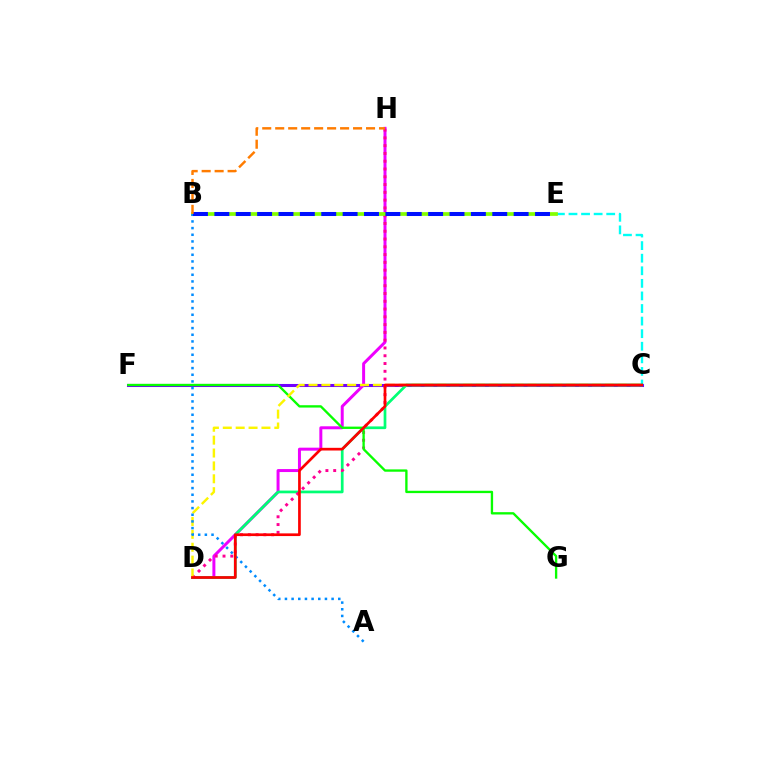{('C', 'F'): [{'color': '#7200ff', 'line_style': 'solid', 'thickness': 2.2}], ('D', 'H'): [{'color': '#ee00ff', 'line_style': 'solid', 'thickness': 2.15}, {'color': '#ff0094', 'line_style': 'dotted', 'thickness': 2.11}], ('C', 'E'): [{'color': '#00fff6', 'line_style': 'dashed', 'thickness': 1.71}], ('C', 'D'): [{'color': '#00ff74', 'line_style': 'solid', 'thickness': 1.96}, {'color': '#fcf500', 'line_style': 'dashed', 'thickness': 1.75}, {'color': '#ff0000', 'line_style': 'solid', 'thickness': 1.94}], ('F', 'G'): [{'color': '#08ff00', 'line_style': 'solid', 'thickness': 1.68}], ('B', 'E'): [{'color': '#84ff00', 'line_style': 'solid', 'thickness': 2.67}, {'color': '#0010ff', 'line_style': 'dashed', 'thickness': 2.9}], ('A', 'B'): [{'color': '#008cff', 'line_style': 'dotted', 'thickness': 1.81}], ('B', 'H'): [{'color': '#ff7c00', 'line_style': 'dashed', 'thickness': 1.76}]}